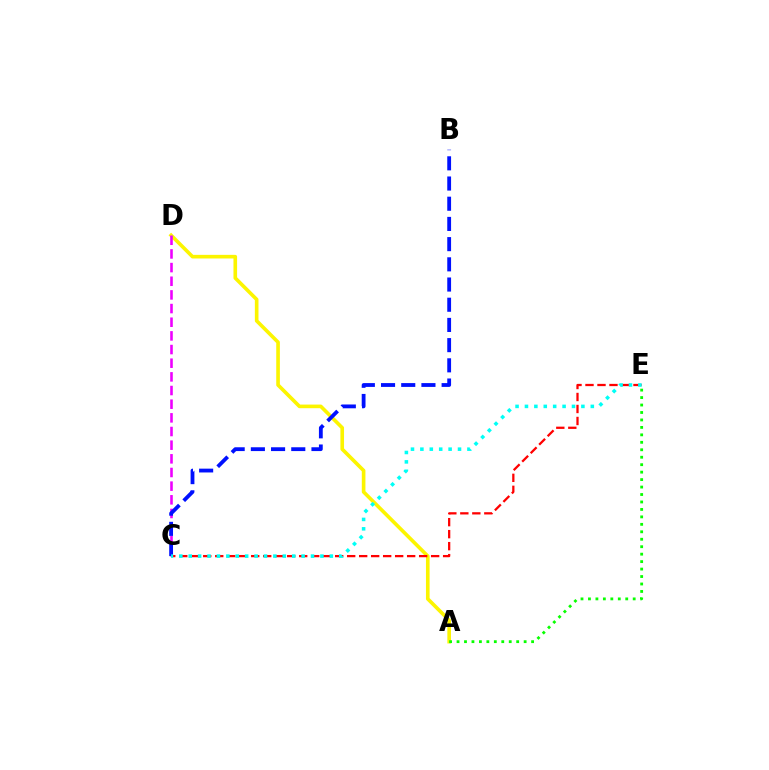{('A', 'D'): [{'color': '#fcf500', 'line_style': 'solid', 'thickness': 2.61}], ('C', 'E'): [{'color': '#ff0000', 'line_style': 'dashed', 'thickness': 1.63}, {'color': '#00fff6', 'line_style': 'dotted', 'thickness': 2.56}], ('C', 'D'): [{'color': '#ee00ff', 'line_style': 'dashed', 'thickness': 1.86}], ('B', 'C'): [{'color': '#0010ff', 'line_style': 'dashed', 'thickness': 2.74}], ('A', 'E'): [{'color': '#08ff00', 'line_style': 'dotted', 'thickness': 2.03}]}